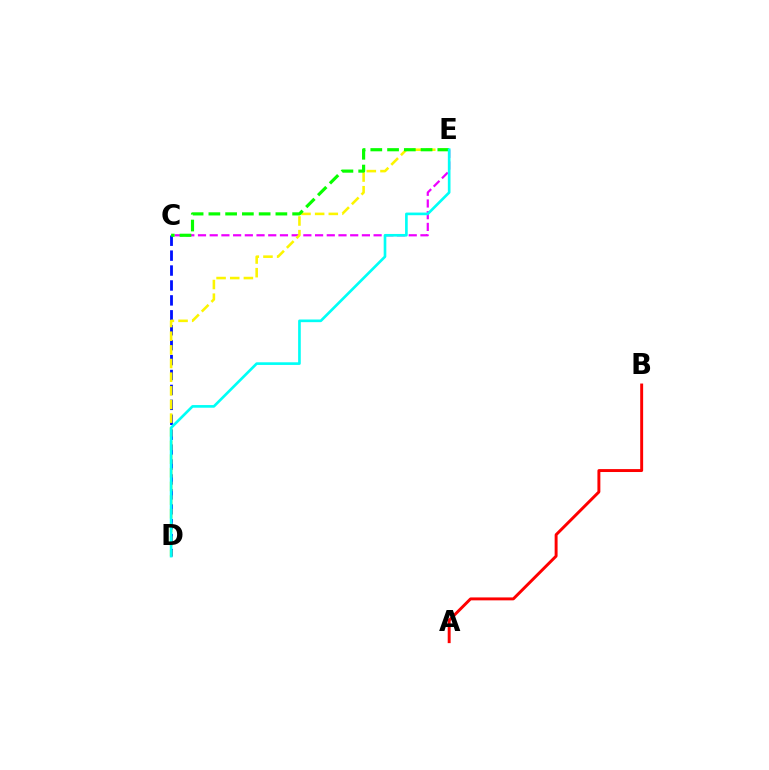{('C', 'E'): [{'color': '#ee00ff', 'line_style': 'dashed', 'thickness': 1.59}, {'color': '#08ff00', 'line_style': 'dashed', 'thickness': 2.28}], ('C', 'D'): [{'color': '#0010ff', 'line_style': 'dashed', 'thickness': 2.03}], ('D', 'E'): [{'color': '#fcf500', 'line_style': 'dashed', 'thickness': 1.86}, {'color': '#00fff6', 'line_style': 'solid', 'thickness': 1.91}], ('A', 'B'): [{'color': '#ff0000', 'line_style': 'solid', 'thickness': 2.11}]}